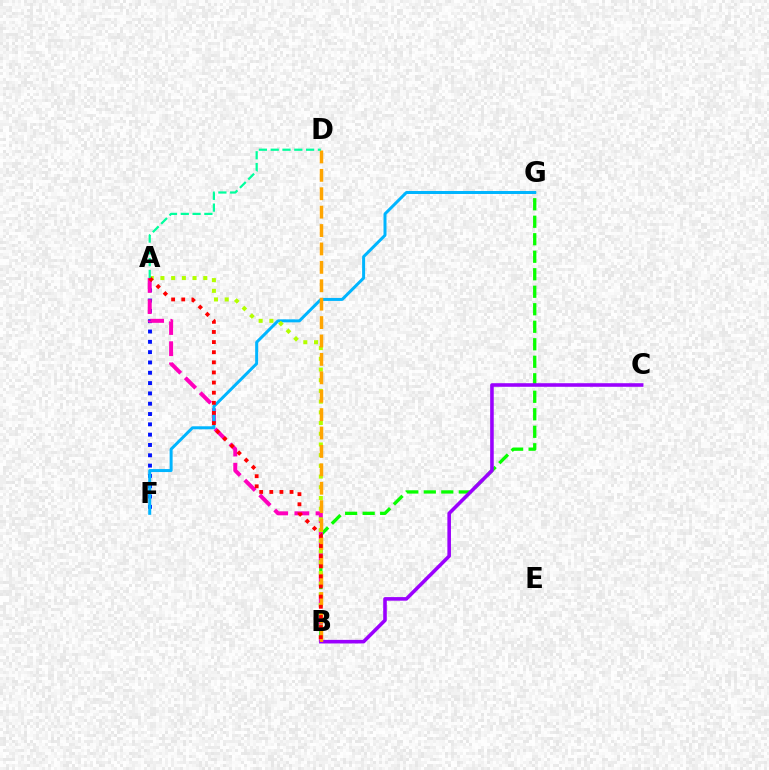{('B', 'G'): [{'color': '#08ff00', 'line_style': 'dashed', 'thickness': 2.38}], ('A', 'F'): [{'color': '#0010ff', 'line_style': 'dotted', 'thickness': 2.8}], ('A', 'B'): [{'color': '#ff00bd', 'line_style': 'dashed', 'thickness': 2.87}, {'color': '#b3ff00', 'line_style': 'dotted', 'thickness': 2.91}, {'color': '#ff0000', 'line_style': 'dotted', 'thickness': 2.75}], ('B', 'C'): [{'color': '#9b00ff', 'line_style': 'solid', 'thickness': 2.58}], ('F', 'G'): [{'color': '#00b5ff', 'line_style': 'solid', 'thickness': 2.15}], ('B', 'D'): [{'color': '#ffa500', 'line_style': 'dashed', 'thickness': 2.5}], ('A', 'D'): [{'color': '#00ff9d', 'line_style': 'dashed', 'thickness': 1.6}]}